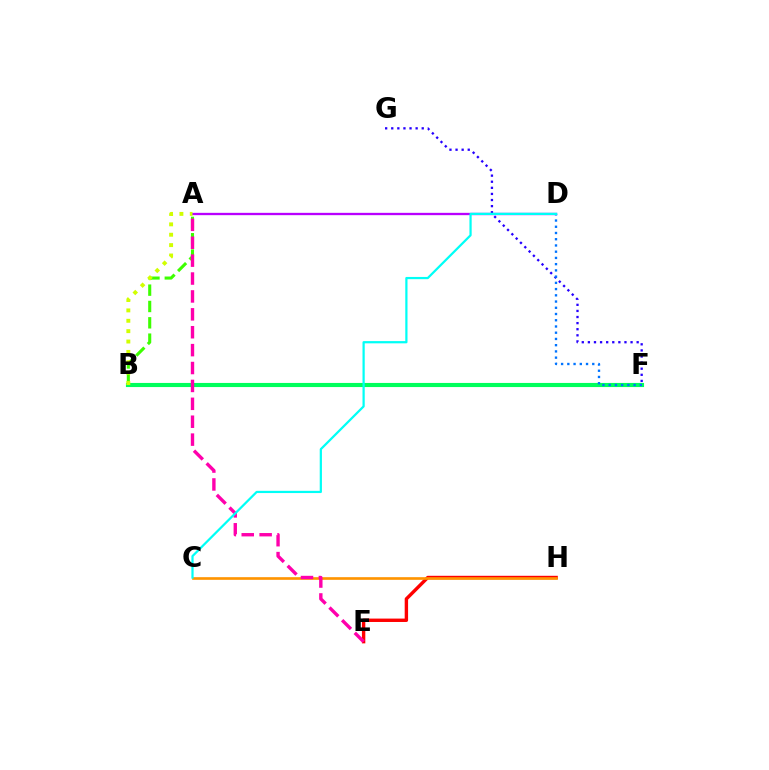{('A', 'D'): [{'color': '#b900ff', 'line_style': 'solid', 'thickness': 1.67}], ('F', 'G'): [{'color': '#2500ff', 'line_style': 'dotted', 'thickness': 1.66}], ('B', 'F'): [{'color': '#00ff5c', 'line_style': 'solid', 'thickness': 2.96}], ('A', 'B'): [{'color': '#3dff00', 'line_style': 'dashed', 'thickness': 2.22}, {'color': '#d1ff00', 'line_style': 'dotted', 'thickness': 2.82}], ('E', 'H'): [{'color': '#ff0000', 'line_style': 'solid', 'thickness': 2.45}], ('C', 'H'): [{'color': '#ff9400', 'line_style': 'solid', 'thickness': 1.91}], ('A', 'E'): [{'color': '#ff00ac', 'line_style': 'dashed', 'thickness': 2.43}], ('D', 'F'): [{'color': '#0074ff', 'line_style': 'dotted', 'thickness': 1.69}], ('C', 'D'): [{'color': '#00fff6', 'line_style': 'solid', 'thickness': 1.61}]}